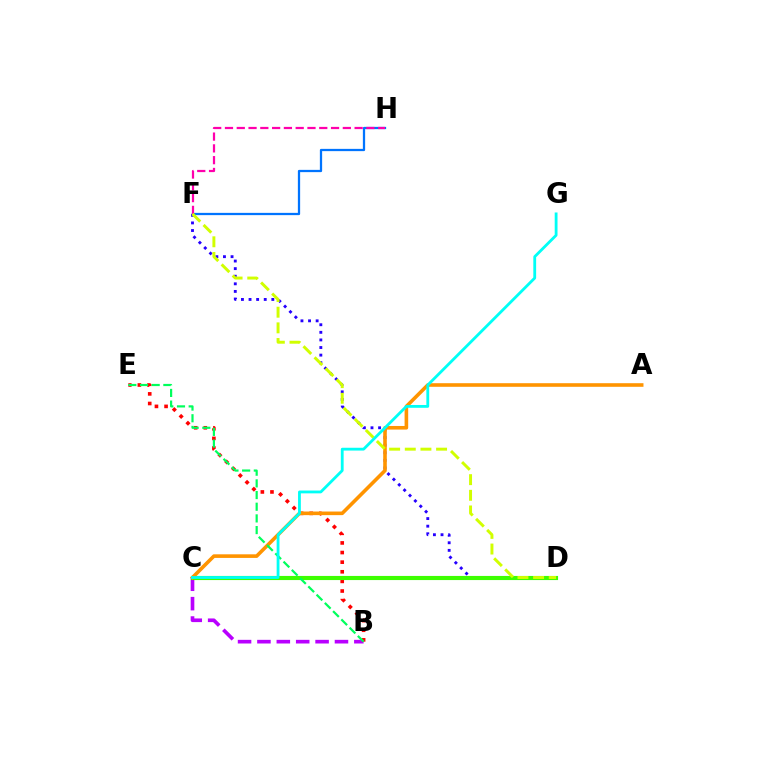{('B', 'C'): [{'color': '#b900ff', 'line_style': 'dashed', 'thickness': 2.63}], ('D', 'F'): [{'color': '#2500ff', 'line_style': 'dotted', 'thickness': 2.06}, {'color': '#d1ff00', 'line_style': 'dashed', 'thickness': 2.13}], ('F', 'H'): [{'color': '#0074ff', 'line_style': 'solid', 'thickness': 1.63}, {'color': '#ff00ac', 'line_style': 'dashed', 'thickness': 1.6}], ('B', 'E'): [{'color': '#ff0000', 'line_style': 'dotted', 'thickness': 2.61}, {'color': '#00ff5c', 'line_style': 'dashed', 'thickness': 1.59}], ('C', 'D'): [{'color': '#3dff00', 'line_style': 'solid', 'thickness': 2.97}], ('A', 'C'): [{'color': '#ff9400', 'line_style': 'solid', 'thickness': 2.6}], ('C', 'G'): [{'color': '#00fff6', 'line_style': 'solid', 'thickness': 2.02}]}